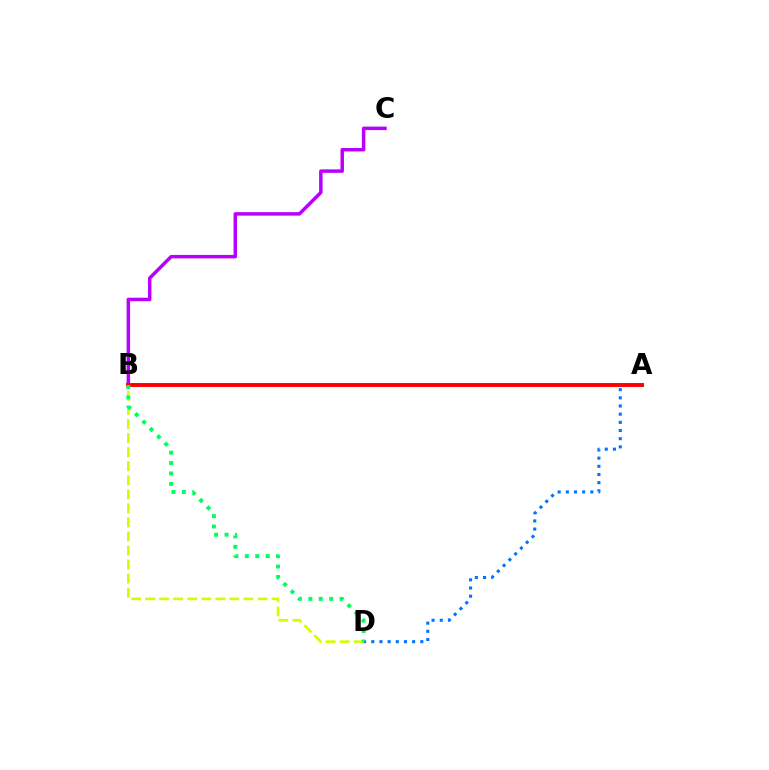{('B', 'C'): [{'color': '#b900ff', 'line_style': 'solid', 'thickness': 2.5}], ('B', 'D'): [{'color': '#d1ff00', 'line_style': 'dashed', 'thickness': 1.91}, {'color': '#00ff5c', 'line_style': 'dotted', 'thickness': 2.83}], ('A', 'D'): [{'color': '#0074ff', 'line_style': 'dotted', 'thickness': 2.22}], ('A', 'B'): [{'color': '#ff0000', 'line_style': 'solid', 'thickness': 2.82}]}